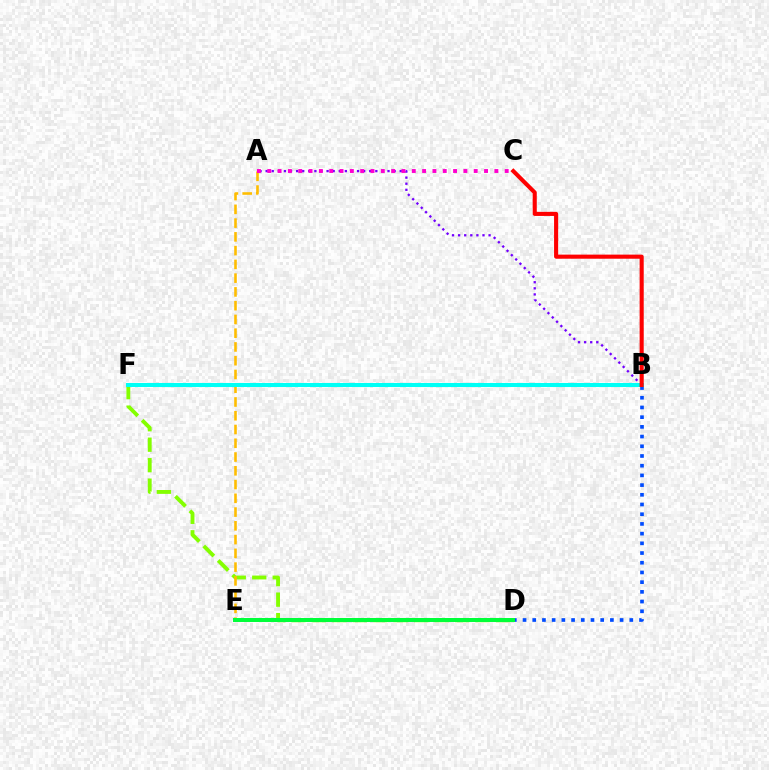{('A', 'B'): [{'color': '#7200ff', 'line_style': 'dotted', 'thickness': 1.66}], ('B', 'D'): [{'color': '#004bff', 'line_style': 'dotted', 'thickness': 2.64}], ('D', 'F'): [{'color': '#84ff00', 'line_style': 'dashed', 'thickness': 2.78}], ('A', 'E'): [{'color': '#ffbd00', 'line_style': 'dashed', 'thickness': 1.87}], ('A', 'C'): [{'color': '#ff00cf', 'line_style': 'dotted', 'thickness': 2.8}], ('B', 'F'): [{'color': '#00fff6', 'line_style': 'solid', 'thickness': 2.91}], ('D', 'E'): [{'color': '#00ff39', 'line_style': 'solid', 'thickness': 2.87}], ('B', 'C'): [{'color': '#ff0000', 'line_style': 'solid', 'thickness': 2.95}]}